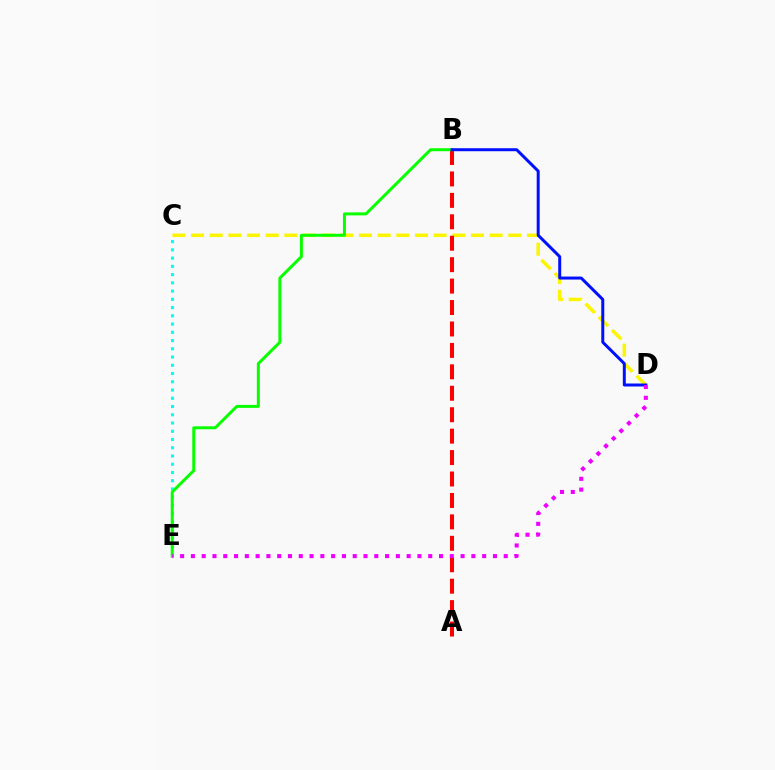{('C', 'D'): [{'color': '#fcf500', 'line_style': 'dashed', 'thickness': 2.54}], ('C', 'E'): [{'color': '#00fff6', 'line_style': 'dotted', 'thickness': 2.24}], ('A', 'B'): [{'color': '#ff0000', 'line_style': 'dashed', 'thickness': 2.91}], ('B', 'E'): [{'color': '#08ff00', 'line_style': 'solid', 'thickness': 2.14}], ('B', 'D'): [{'color': '#0010ff', 'line_style': 'solid', 'thickness': 2.15}], ('D', 'E'): [{'color': '#ee00ff', 'line_style': 'dotted', 'thickness': 2.93}]}